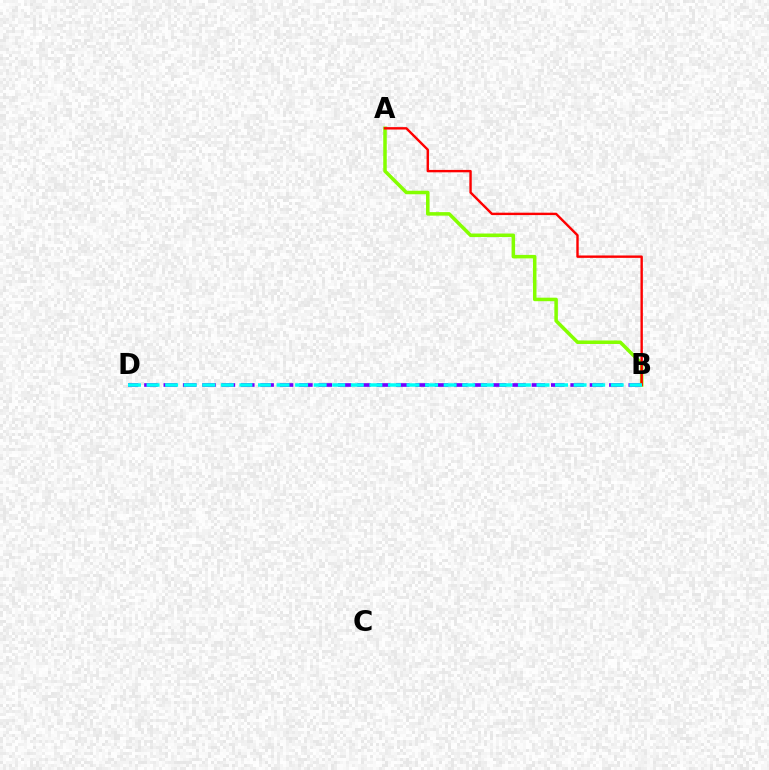{('B', 'D'): [{'color': '#7200ff', 'line_style': 'dashed', 'thickness': 2.63}, {'color': '#00fff6', 'line_style': 'dashed', 'thickness': 2.52}], ('A', 'B'): [{'color': '#84ff00', 'line_style': 'solid', 'thickness': 2.53}, {'color': '#ff0000', 'line_style': 'solid', 'thickness': 1.72}]}